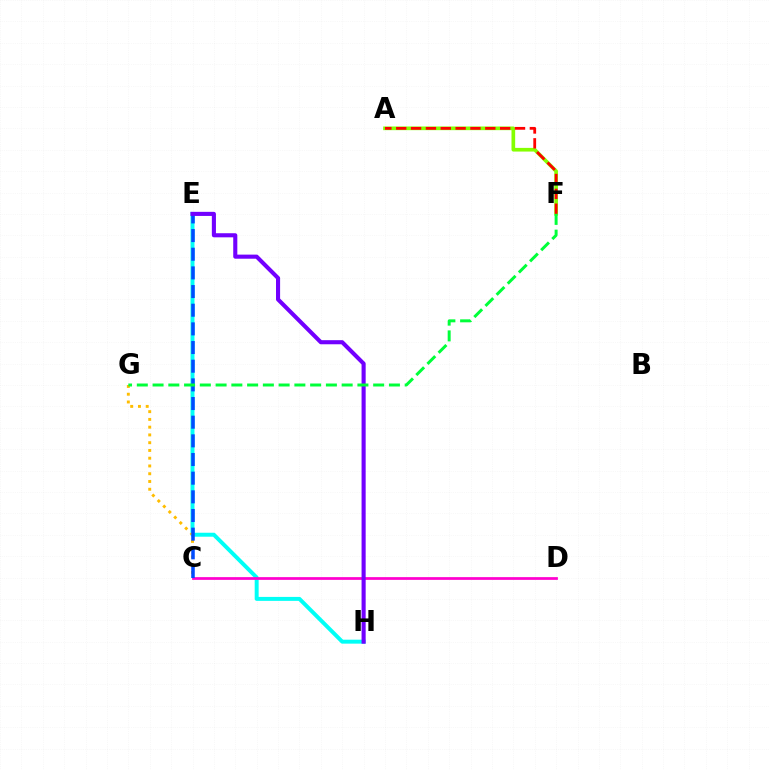{('E', 'H'): [{'color': '#00fff6', 'line_style': 'solid', 'thickness': 2.85}, {'color': '#7200ff', 'line_style': 'solid', 'thickness': 2.95}], ('C', 'G'): [{'color': '#ffbd00', 'line_style': 'dotted', 'thickness': 2.11}], ('C', 'D'): [{'color': '#ff00cf', 'line_style': 'solid', 'thickness': 1.97}], ('C', 'E'): [{'color': '#004bff', 'line_style': 'dashed', 'thickness': 2.54}], ('A', 'F'): [{'color': '#84ff00', 'line_style': 'solid', 'thickness': 2.64}, {'color': '#ff0000', 'line_style': 'dashed', 'thickness': 2.02}], ('F', 'G'): [{'color': '#00ff39', 'line_style': 'dashed', 'thickness': 2.14}]}